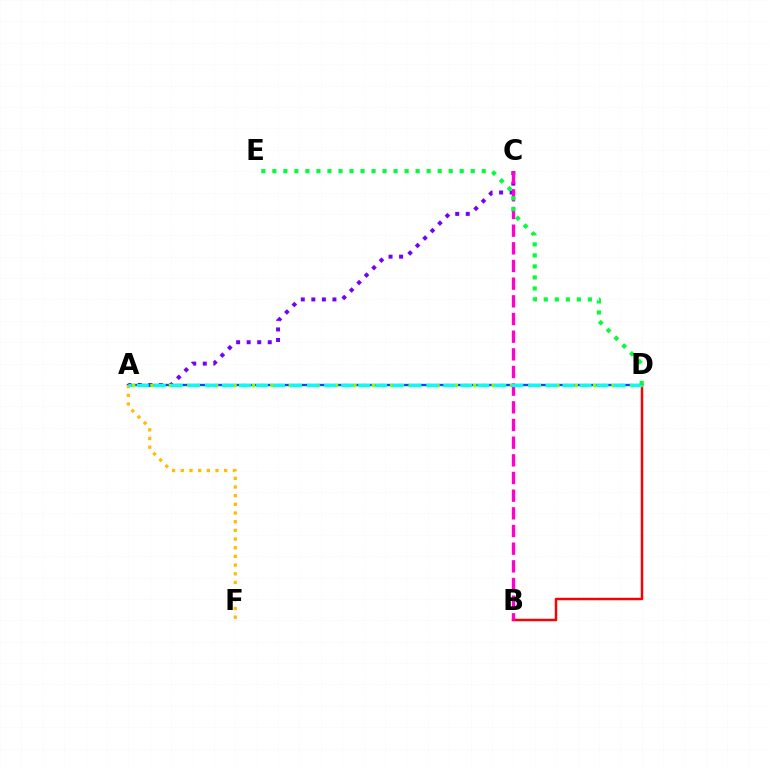{('A', 'C'): [{'color': '#7200ff', 'line_style': 'dotted', 'thickness': 2.87}], ('A', 'D'): [{'color': '#004bff', 'line_style': 'solid', 'thickness': 1.69}, {'color': '#84ff00', 'line_style': 'dotted', 'thickness': 2.51}, {'color': '#00fff6', 'line_style': 'dashed', 'thickness': 2.31}], ('B', 'D'): [{'color': '#ff0000', 'line_style': 'solid', 'thickness': 1.77}], ('A', 'F'): [{'color': '#ffbd00', 'line_style': 'dotted', 'thickness': 2.36}], ('B', 'C'): [{'color': '#ff00cf', 'line_style': 'dashed', 'thickness': 2.4}], ('D', 'E'): [{'color': '#00ff39', 'line_style': 'dotted', 'thickness': 2.99}]}